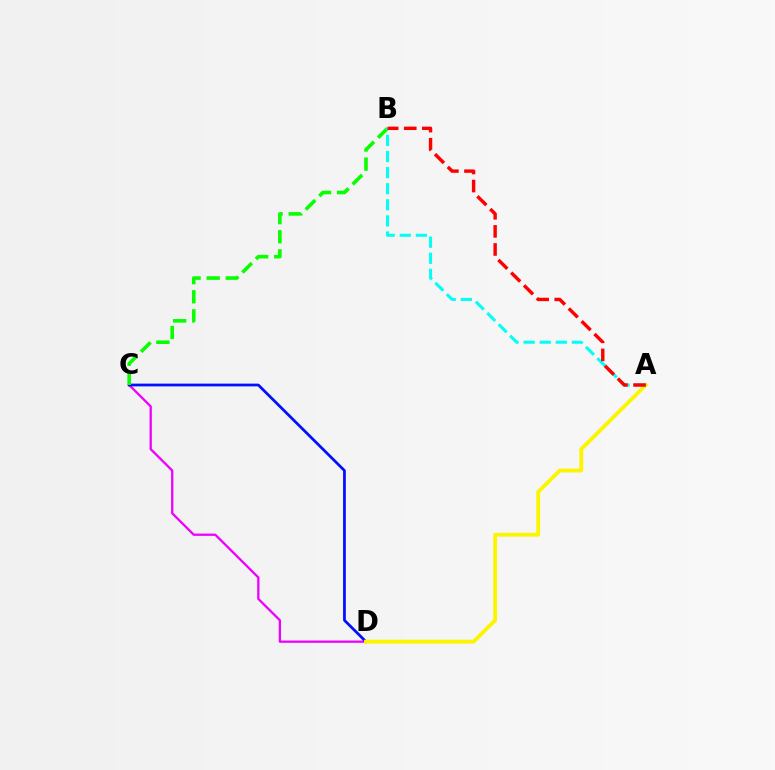{('C', 'D'): [{'color': '#ee00ff', 'line_style': 'solid', 'thickness': 1.65}, {'color': '#0010ff', 'line_style': 'solid', 'thickness': 1.97}], ('B', 'C'): [{'color': '#08ff00', 'line_style': 'dashed', 'thickness': 2.59}], ('A', 'D'): [{'color': '#fcf500', 'line_style': 'solid', 'thickness': 2.75}], ('A', 'B'): [{'color': '#00fff6', 'line_style': 'dashed', 'thickness': 2.19}, {'color': '#ff0000', 'line_style': 'dashed', 'thickness': 2.46}]}